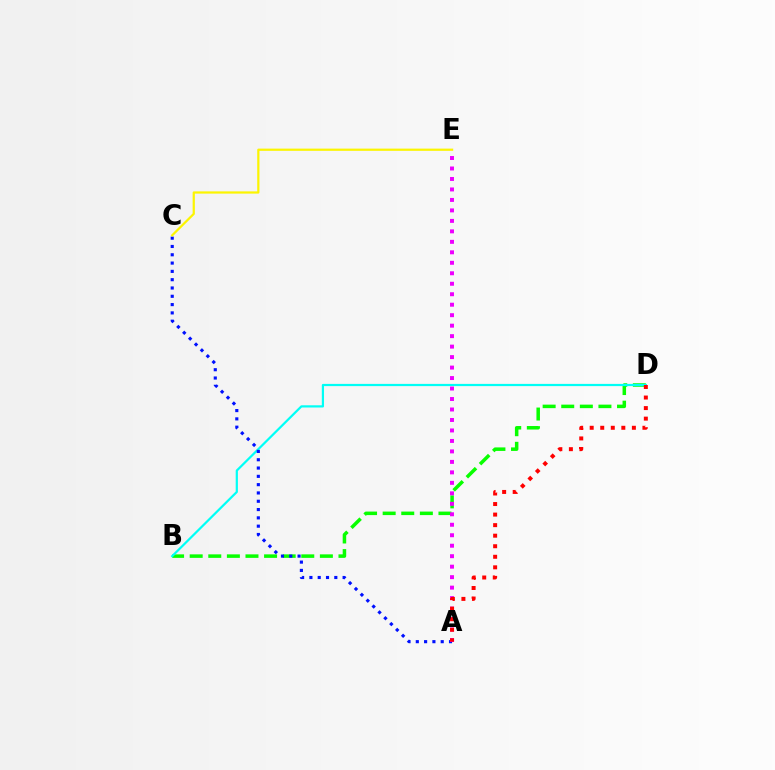{('B', 'D'): [{'color': '#08ff00', 'line_style': 'dashed', 'thickness': 2.53}, {'color': '#00fff6', 'line_style': 'solid', 'thickness': 1.59}], ('A', 'C'): [{'color': '#0010ff', 'line_style': 'dotted', 'thickness': 2.26}], ('A', 'E'): [{'color': '#ee00ff', 'line_style': 'dotted', 'thickness': 2.85}], ('A', 'D'): [{'color': '#ff0000', 'line_style': 'dotted', 'thickness': 2.87}], ('C', 'E'): [{'color': '#fcf500', 'line_style': 'solid', 'thickness': 1.6}]}